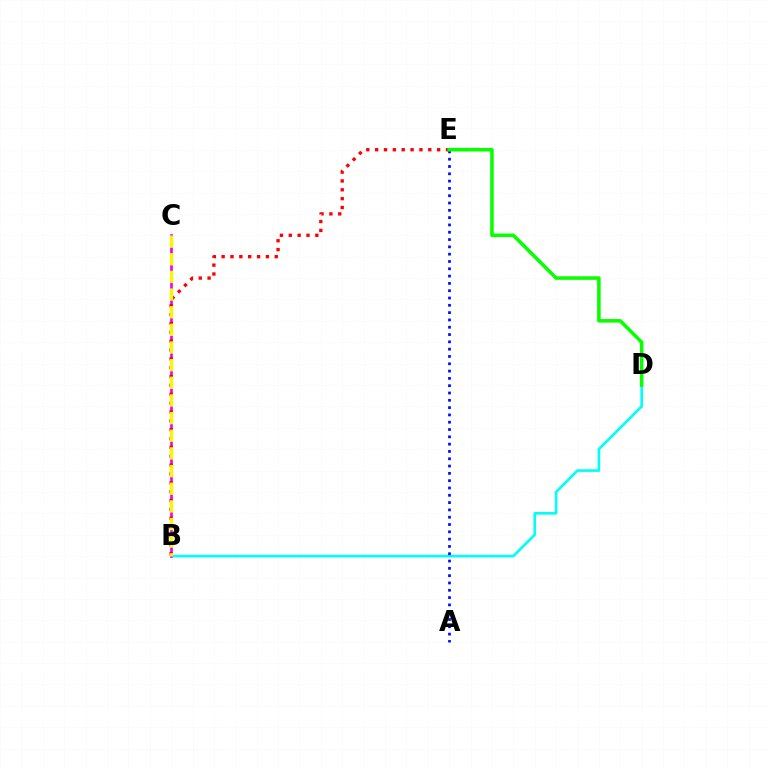{('B', 'D'): [{'color': '#00fff6', 'line_style': 'solid', 'thickness': 1.9}], ('B', 'C'): [{'color': '#ee00ff', 'line_style': 'solid', 'thickness': 1.91}, {'color': '#fcf500', 'line_style': 'dashed', 'thickness': 2.4}], ('B', 'E'): [{'color': '#ff0000', 'line_style': 'dotted', 'thickness': 2.41}], ('A', 'E'): [{'color': '#0010ff', 'line_style': 'dotted', 'thickness': 1.99}], ('D', 'E'): [{'color': '#08ff00', 'line_style': 'solid', 'thickness': 2.55}]}